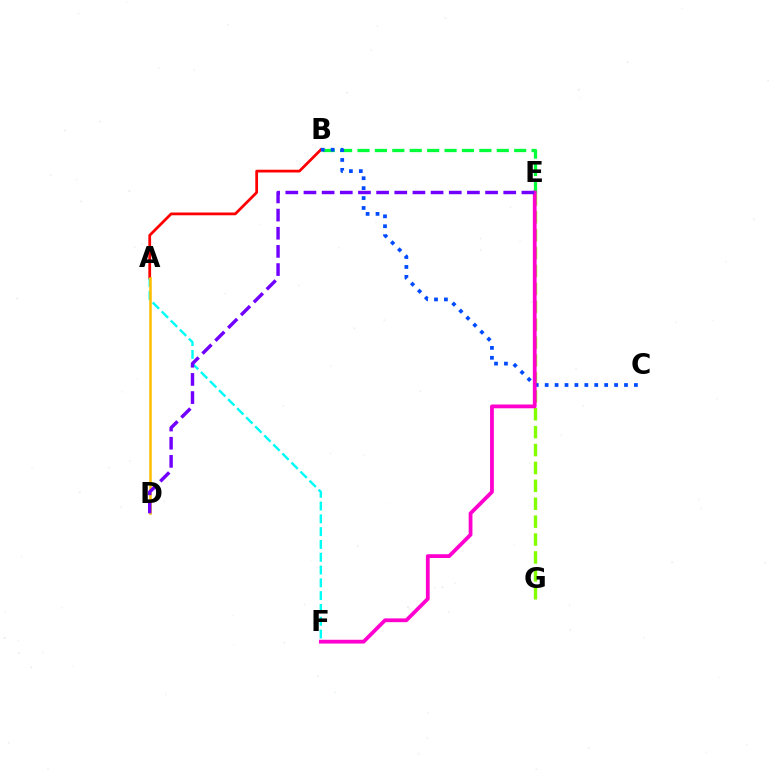{('A', 'B'): [{'color': '#ff0000', 'line_style': 'solid', 'thickness': 1.98}], ('A', 'F'): [{'color': '#00fff6', 'line_style': 'dashed', 'thickness': 1.74}], ('B', 'E'): [{'color': '#00ff39', 'line_style': 'dashed', 'thickness': 2.37}], ('E', 'G'): [{'color': '#84ff00', 'line_style': 'dashed', 'thickness': 2.43}], ('A', 'D'): [{'color': '#ffbd00', 'line_style': 'solid', 'thickness': 1.83}], ('B', 'C'): [{'color': '#004bff', 'line_style': 'dotted', 'thickness': 2.69}], ('E', 'F'): [{'color': '#ff00cf', 'line_style': 'solid', 'thickness': 2.73}], ('D', 'E'): [{'color': '#7200ff', 'line_style': 'dashed', 'thickness': 2.47}]}